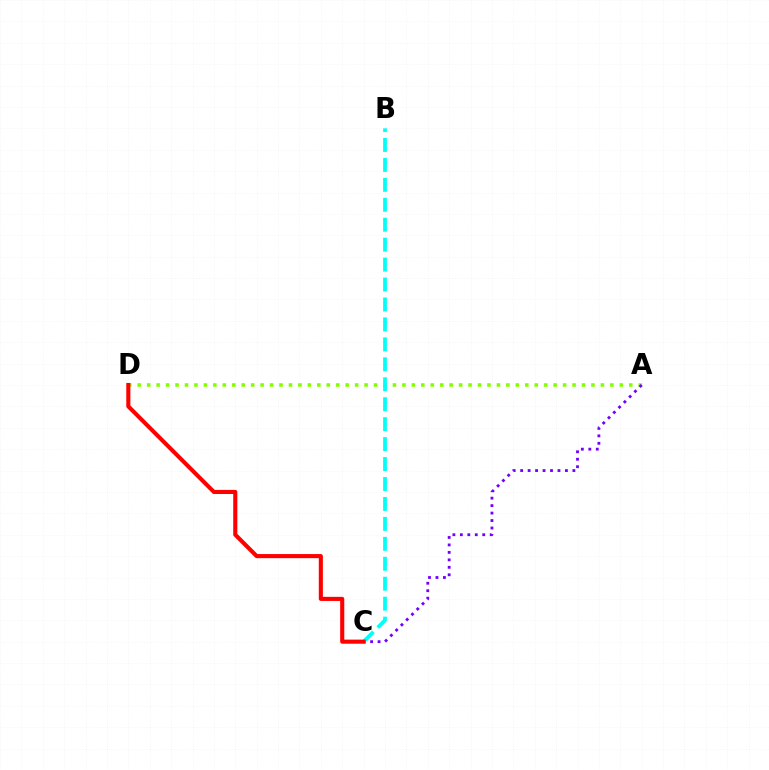{('A', 'D'): [{'color': '#84ff00', 'line_style': 'dotted', 'thickness': 2.57}], ('A', 'C'): [{'color': '#7200ff', 'line_style': 'dotted', 'thickness': 2.03}], ('B', 'C'): [{'color': '#00fff6', 'line_style': 'dashed', 'thickness': 2.71}], ('C', 'D'): [{'color': '#ff0000', 'line_style': 'solid', 'thickness': 2.95}]}